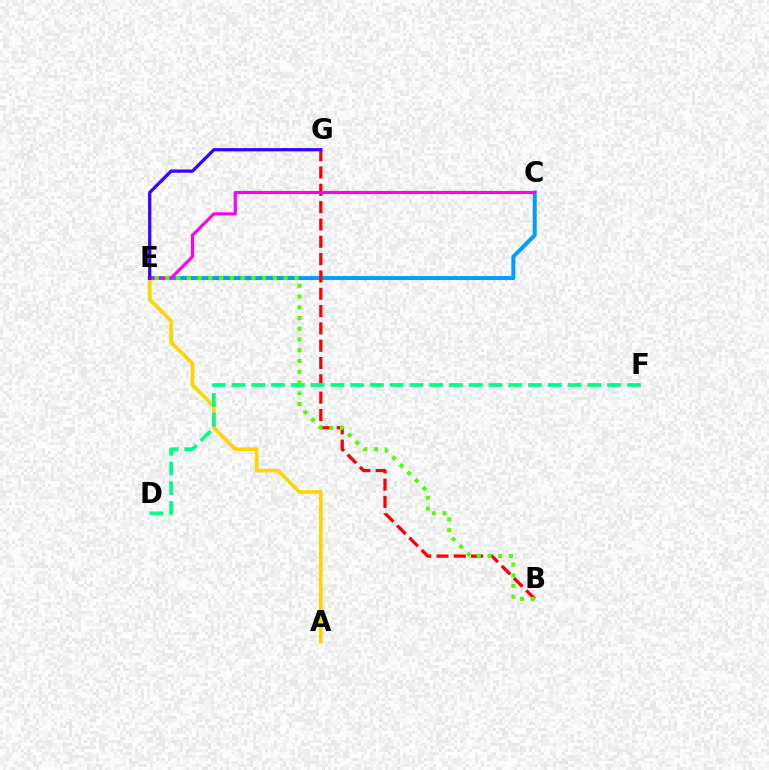{('A', 'E'): [{'color': '#ffd500', 'line_style': 'solid', 'thickness': 2.63}], ('C', 'E'): [{'color': '#009eff', 'line_style': 'solid', 'thickness': 2.87}, {'color': '#ff00ed', 'line_style': 'solid', 'thickness': 2.27}], ('B', 'G'): [{'color': '#ff0000', 'line_style': 'dashed', 'thickness': 2.35}], ('E', 'G'): [{'color': '#3700ff', 'line_style': 'solid', 'thickness': 2.32}], ('D', 'F'): [{'color': '#00ff86', 'line_style': 'dashed', 'thickness': 2.69}], ('B', 'E'): [{'color': '#4fff00', 'line_style': 'dotted', 'thickness': 2.92}]}